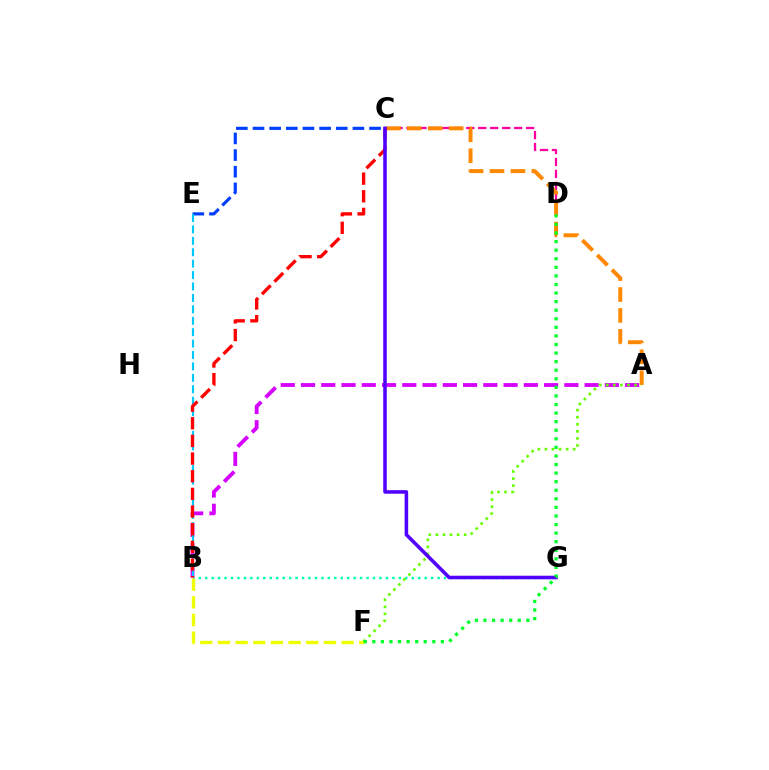{('C', 'D'): [{'color': '#ff00a0', 'line_style': 'dashed', 'thickness': 1.63}], ('B', 'G'): [{'color': '#00ffaf', 'line_style': 'dotted', 'thickness': 1.75}], ('A', 'B'): [{'color': '#d600ff', 'line_style': 'dashed', 'thickness': 2.75}], ('B', 'F'): [{'color': '#eeff00', 'line_style': 'dashed', 'thickness': 2.4}], ('A', 'C'): [{'color': '#ff8800', 'line_style': 'dashed', 'thickness': 2.84}], ('C', 'E'): [{'color': '#003fff', 'line_style': 'dashed', 'thickness': 2.26}], ('B', 'E'): [{'color': '#00c7ff', 'line_style': 'dashed', 'thickness': 1.55}], ('B', 'C'): [{'color': '#ff0000', 'line_style': 'dashed', 'thickness': 2.4}], ('A', 'F'): [{'color': '#66ff00', 'line_style': 'dotted', 'thickness': 1.92}], ('C', 'G'): [{'color': '#4f00ff', 'line_style': 'solid', 'thickness': 2.56}], ('D', 'F'): [{'color': '#00ff27', 'line_style': 'dotted', 'thickness': 2.33}]}